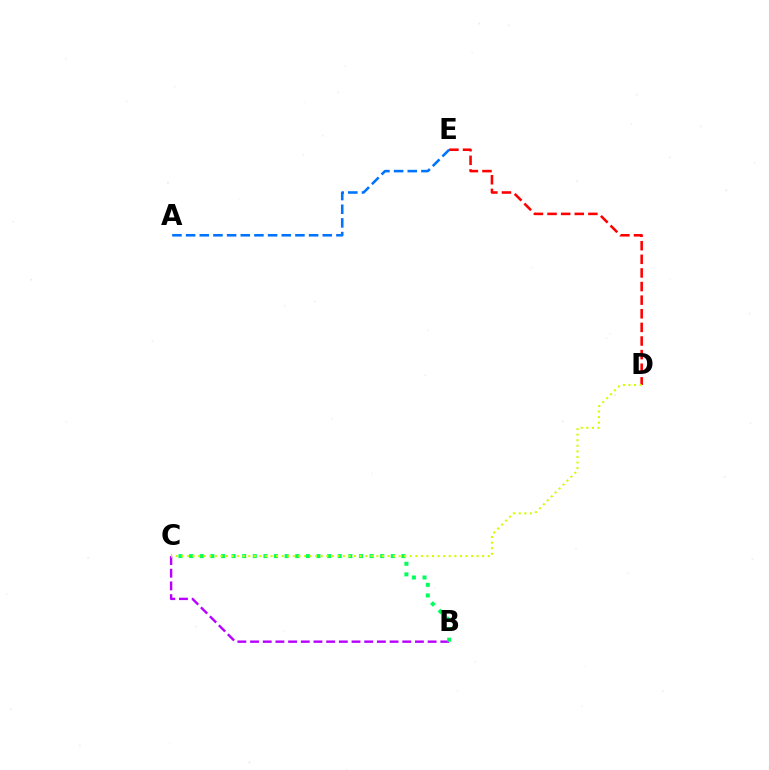{('A', 'E'): [{'color': '#0074ff', 'line_style': 'dashed', 'thickness': 1.86}], ('B', 'C'): [{'color': '#b900ff', 'line_style': 'dashed', 'thickness': 1.72}, {'color': '#00ff5c', 'line_style': 'dotted', 'thickness': 2.88}], ('D', 'E'): [{'color': '#ff0000', 'line_style': 'dashed', 'thickness': 1.85}], ('C', 'D'): [{'color': '#d1ff00', 'line_style': 'dotted', 'thickness': 1.51}]}